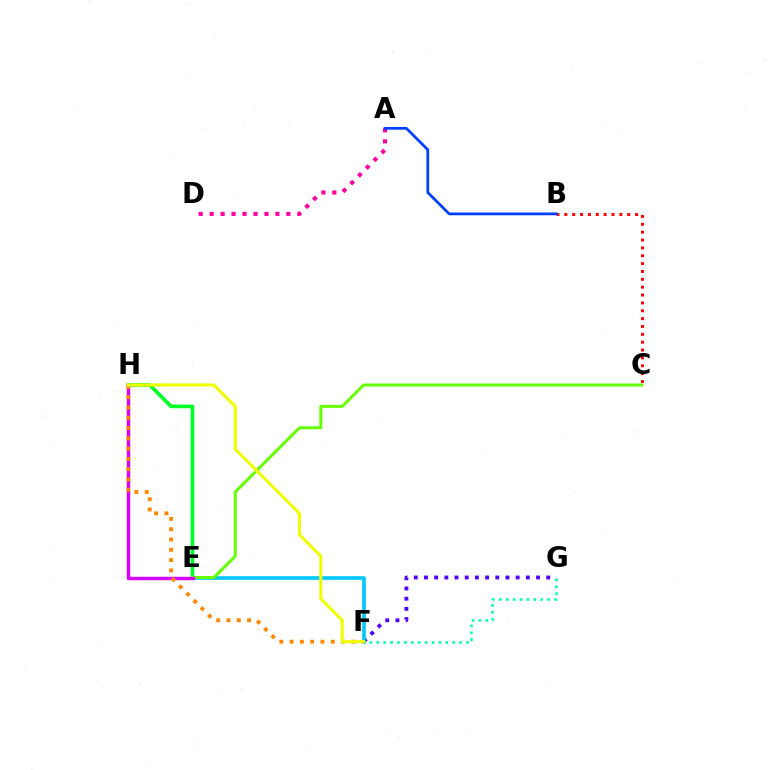{('F', 'G'): [{'color': '#4f00ff', 'line_style': 'dotted', 'thickness': 2.77}, {'color': '#00ffaf', 'line_style': 'dotted', 'thickness': 1.87}], ('E', 'H'): [{'color': '#00ff27', 'line_style': 'solid', 'thickness': 2.64}, {'color': '#d600ff', 'line_style': 'solid', 'thickness': 2.48}], ('E', 'F'): [{'color': '#00c7ff', 'line_style': 'solid', 'thickness': 2.63}], ('A', 'D'): [{'color': '#ff00a0', 'line_style': 'dotted', 'thickness': 2.98}], ('C', 'E'): [{'color': '#66ff00', 'line_style': 'solid', 'thickness': 2.16}], ('B', 'C'): [{'color': '#ff0000', 'line_style': 'dotted', 'thickness': 2.14}], ('F', 'H'): [{'color': '#ff8800', 'line_style': 'dotted', 'thickness': 2.79}, {'color': '#eeff00', 'line_style': 'solid', 'thickness': 2.23}], ('A', 'B'): [{'color': '#003fff', 'line_style': 'solid', 'thickness': 1.98}]}